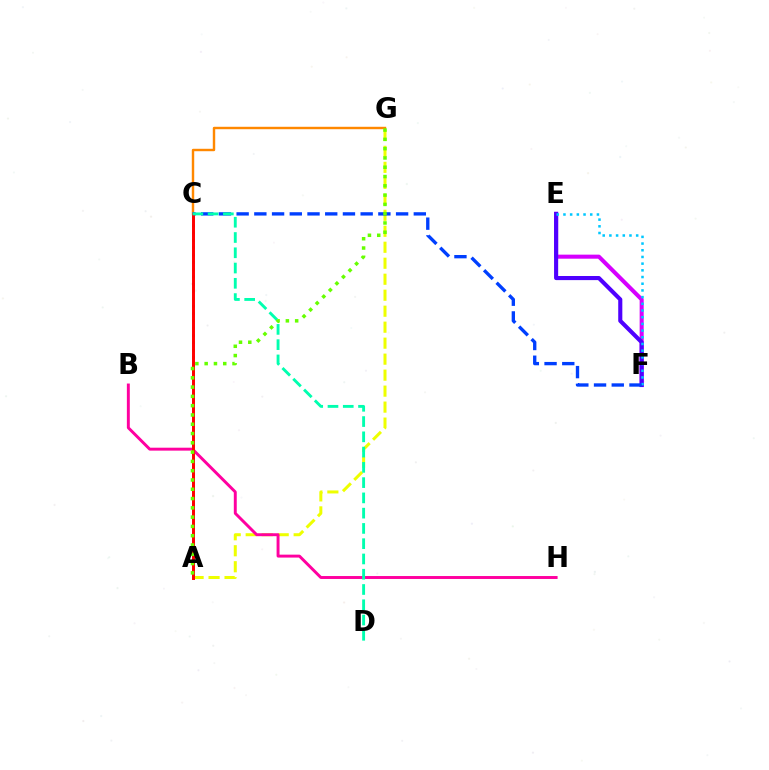{('A', 'G'): [{'color': '#eeff00', 'line_style': 'dashed', 'thickness': 2.17}, {'color': '#66ff00', 'line_style': 'dotted', 'thickness': 2.52}], ('E', 'F'): [{'color': '#d600ff', 'line_style': 'solid', 'thickness': 2.91}, {'color': '#4f00ff', 'line_style': 'solid', 'thickness': 2.95}, {'color': '#00c7ff', 'line_style': 'dotted', 'thickness': 1.82}], ('A', 'C'): [{'color': '#00ff27', 'line_style': 'dotted', 'thickness': 1.99}, {'color': '#ff0000', 'line_style': 'solid', 'thickness': 2.13}], ('C', 'G'): [{'color': '#ff8800', 'line_style': 'solid', 'thickness': 1.74}], ('B', 'H'): [{'color': '#ff00a0', 'line_style': 'solid', 'thickness': 2.11}], ('C', 'F'): [{'color': '#003fff', 'line_style': 'dashed', 'thickness': 2.41}], ('C', 'D'): [{'color': '#00ffaf', 'line_style': 'dashed', 'thickness': 2.07}]}